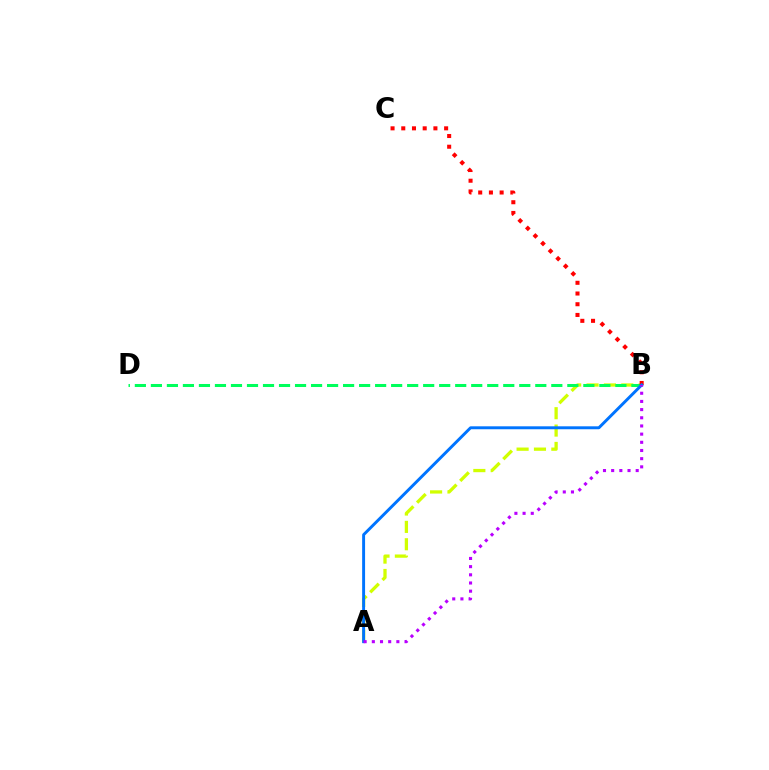{('A', 'B'): [{'color': '#d1ff00', 'line_style': 'dashed', 'thickness': 2.36}, {'color': '#0074ff', 'line_style': 'solid', 'thickness': 2.11}, {'color': '#b900ff', 'line_style': 'dotted', 'thickness': 2.22}], ('B', 'D'): [{'color': '#00ff5c', 'line_style': 'dashed', 'thickness': 2.18}], ('B', 'C'): [{'color': '#ff0000', 'line_style': 'dotted', 'thickness': 2.91}]}